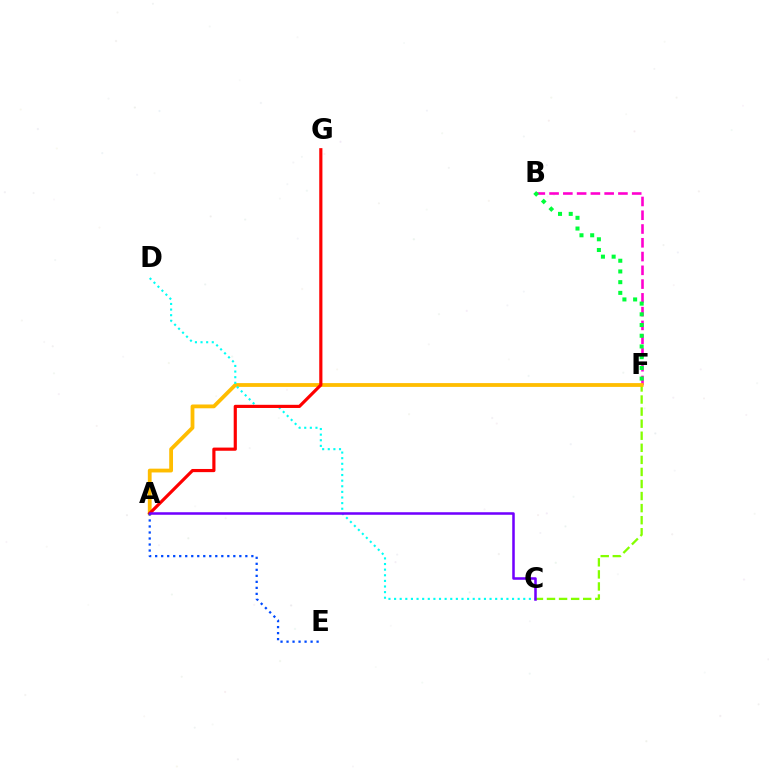{('C', 'F'): [{'color': '#84ff00', 'line_style': 'dashed', 'thickness': 1.64}], ('B', 'F'): [{'color': '#ff00cf', 'line_style': 'dashed', 'thickness': 1.87}, {'color': '#00ff39', 'line_style': 'dotted', 'thickness': 2.91}], ('A', 'F'): [{'color': '#ffbd00', 'line_style': 'solid', 'thickness': 2.73}], ('C', 'D'): [{'color': '#00fff6', 'line_style': 'dotted', 'thickness': 1.53}], ('A', 'G'): [{'color': '#ff0000', 'line_style': 'solid', 'thickness': 2.28}], ('A', 'E'): [{'color': '#004bff', 'line_style': 'dotted', 'thickness': 1.63}], ('A', 'C'): [{'color': '#7200ff', 'line_style': 'solid', 'thickness': 1.82}]}